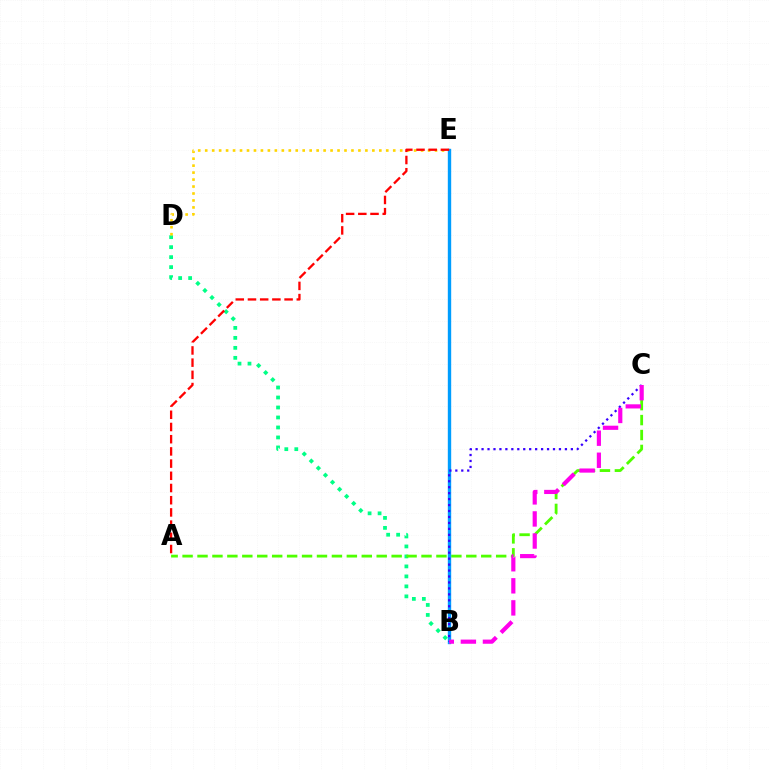{('B', 'D'): [{'color': '#00ff86', 'line_style': 'dotted', 'thickness': 2.71}], ('D', 'E'): [{'color': '#ffd500', 'line_style': 'dotted', 'thickness': 1.89}], ('A', 'C'): [{'color': '#4fff00', 'line_style': 'dashed', 'thickness': 2.03}], ('B', 'E'): [{'color': '#009eff', 'line_style': 'solid', 'thickness': 2.43}], ('B', 'C'): [{'color': '#3700ff', 'line_style': 'dotted', 'thickness': 1.62}, {'color': '#ff00ed', 'line_style': 'dashed', 'thickness': 3.0}], ('A', 'E'): [{'color': '#ff0000', 'line_style': 'dashed', 'thickness': 1.66}]}